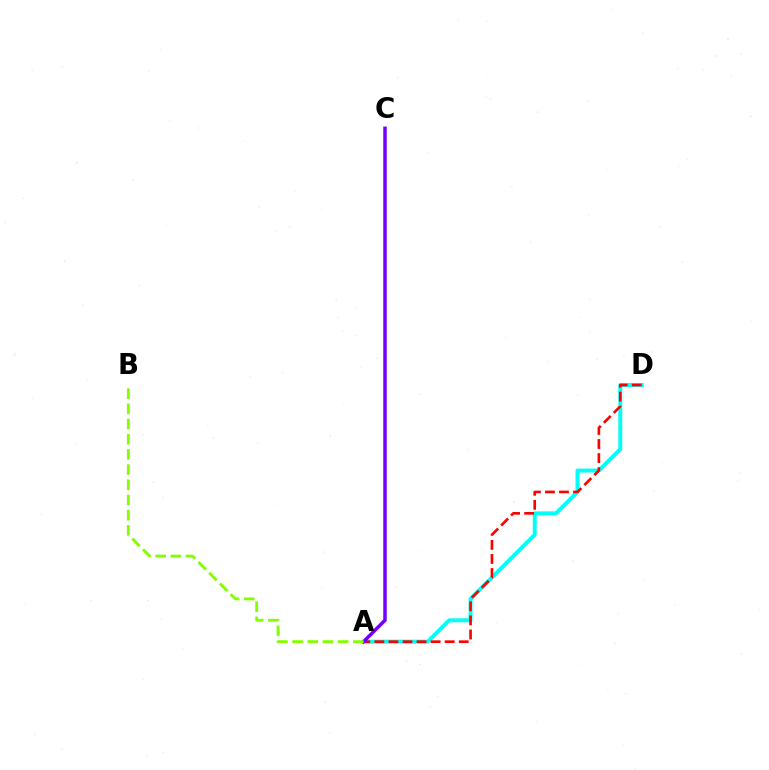{('A', 'D'): [{'color': '#00fff6', 'line_style': 'solid', 'thickness': 2.84}, {'color': '#ff0000', 'line_style': 'dashed', 'thickness': 1.91}], ('A', 'C'): [{'color': '#7200ff', 'line_style': 'solid', 'thickness': 2.52}], ('A', 'B'): [{'color': '#84ff00', 'line_style': 'dashed', 'thickness': 2.06}]}